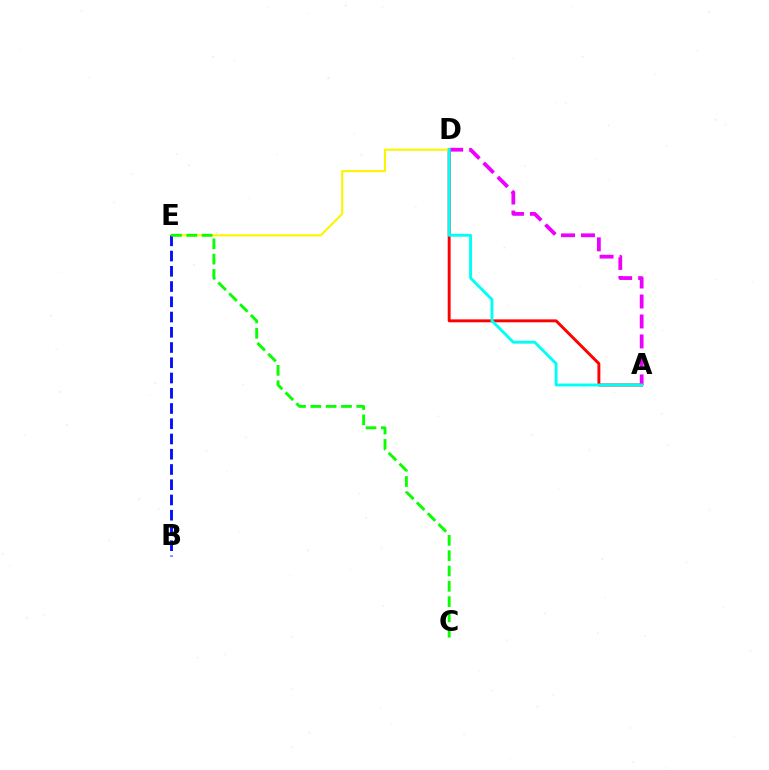{('A', 'D'): [{'color': '#ff0000', 'line_style': 'solid', 'thickness': 2.1}, {'color': '#ee00ff', 'line_style': 'dashed', 'thickness': 2.71}, {'color': '#00fff6', 'line_style': 'solid', 'thickness': 2.08}], ('D', 'E'): [{'color': '#fcf500', 'line_style': 'solid', 'thickness': 1.52}], ('B', 'E'): [{'color': '#0010ff', 'line_style': 'dashed', 'thickness': 2.07}], ('C', 'E'): [{'color': '#08ff00', 'line_style': 'dashed', 'thickness': 2.08}]}